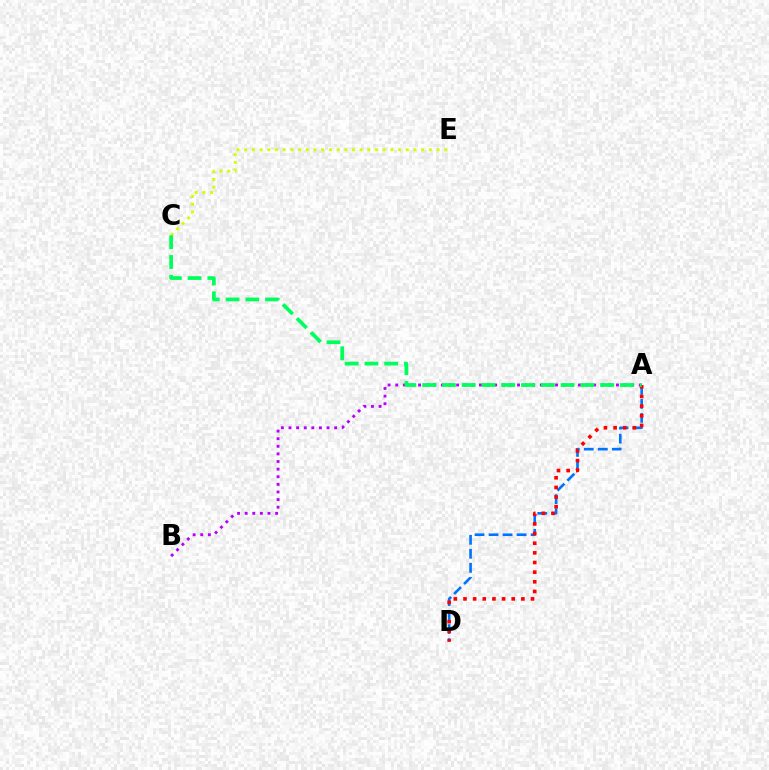{('A', 'D'): [{'color': '#0074ff', 'line_style': 'dashed', 'thickness': 1.9}, {'color': '#ff0000', 'line_style': 'dotted', 'thickness': 2.62}], ('C', 'E'): [{'color': '#d1ff00', 'line_style': 'dotted', 'thickness': 2.09}], ('A', 'B'): [{'color': '#b900ff', 'line_style': 'dotted', 'thickness': 2.07}], ('A', 'C'): [{'color': '#00ff5c', 'line_style': 'dashed', 'thickness': 2.69}]}